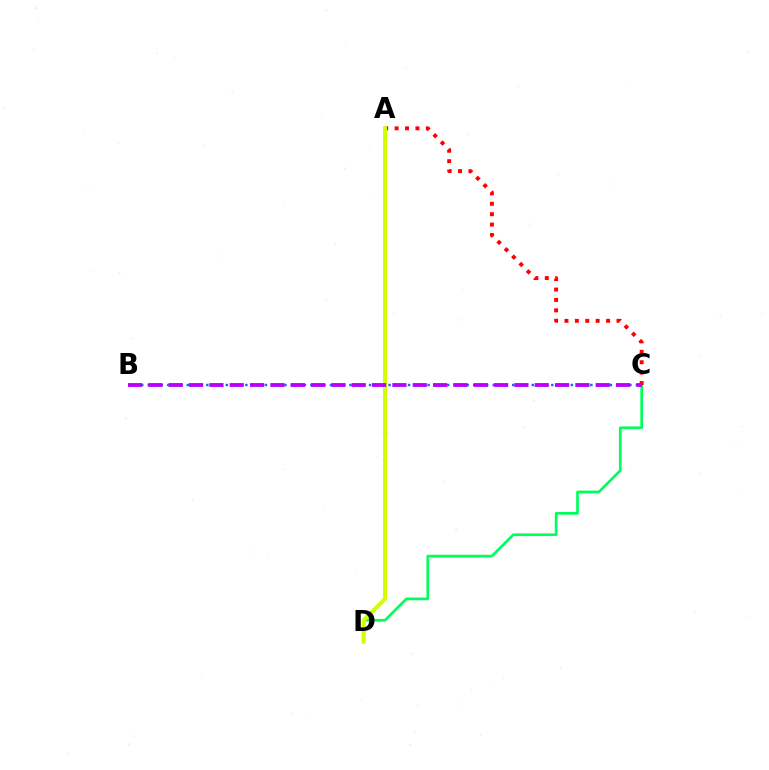{('C', 'D'): [{'color': '#00ff5c', 'line_style': 'solid', 'thickness': 1.94}], ('A', 'C'): [{'color': '#ff0000', 'line_style': 'dotted', 'thickness': 2.83}], ('B', 'C'): [{'color': '#0074ff', 'line_style': 'dotted', 'thickness': 1.77}, {'color': '#b900ff', 'line_style': 'dashed', 'thickness': 2.76}], ('A', 'D'): [{'color': '#d1ff00', 'line_style': 'solid', 'thickness': 2.93}]}